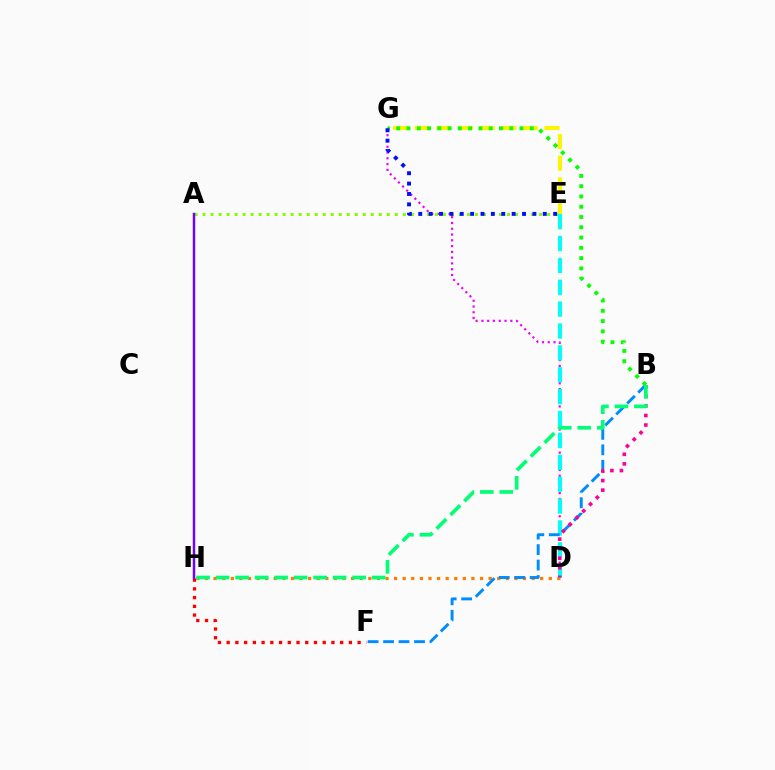{('D', 'G'): [{'color': '#ee00ff', 'line_style': 'dotted', 'thickness': 1.57}], ('D', 'H'): [{'color': '#ff7c00', 'line_style': 'dotted', 'thickness': 2.34}], ('D', 'E'): [{'color': '#00fff6', 'line_style': 'dashed', 'thickness': 2.97}], ('B', 'F'): [{'color': '#008cff', 'line_style': 'dashed', 'thickness': 2.1}], ('E', 'G'): [{'color': '#fcf500', 'line_style': 'dashed', 'thickness': 2.94}, {'color': '#0010ff', 'line_style': 'dotted', 'thickness': 2.82}], ('F', 'H'): [{'color': '#ff0000', 'line_style': 'dotted', 'thickness': 2.37}], ('A', 'E'): [{'color': '#84ff00', 'line_style': 'dotted', 'thickness': 2.18}], ('B', 'D'): [{'color': '#ff0094', 'line_style': 'dotted', 'thickness': 2.6}], ('B', 'G'): [{'color': '#08ff00', 'line_style': 'dotted', 'thickness': 2.79}], ('B', 'H'): [{'color': '#00ff74', 'line_style': 'dashed', 'thickness': 2.65}], ('A', 'H'): [{'color': '#7200ff', 'line_style': 'solid', 'thickness': 1.77}]}